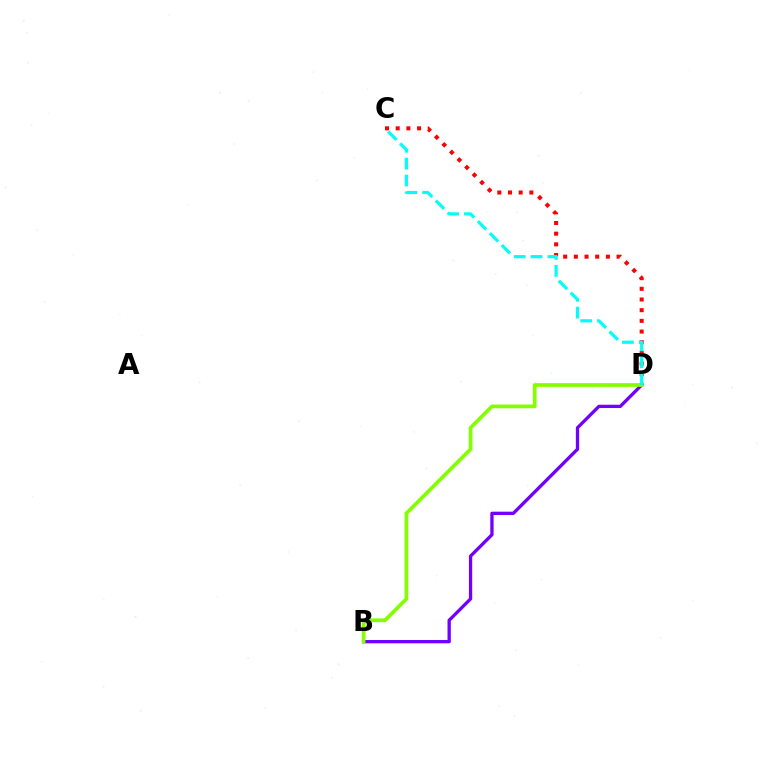{('C', 'D'): [{'color': '#ff0000', 'line_style': 'dotted', 'thickness': 2.9}, {'color': '#00fff6', 'line_style': 'dashed', 'thickness': 2.29}], ('B', 'D'): [{'color': '#7200ff', 'line_style': 'solid', 'thickness': 2.38}, {'color': '#84ff00', 'line_style': 'solid', 'thickness': 2.67}]}